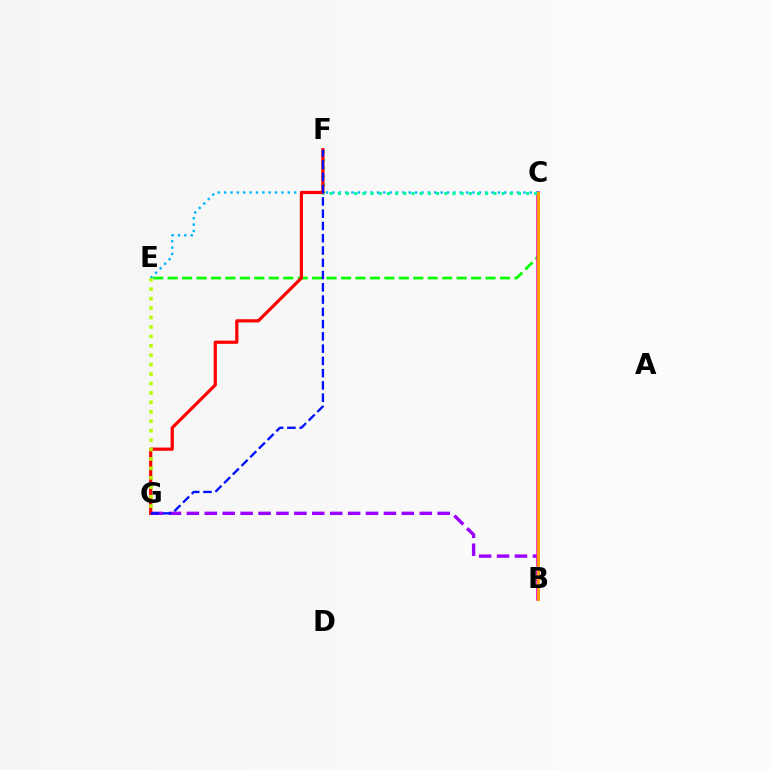{('C', 'E'): [{'color': '#08ff00', 'line_style': 'dashed', 'thickness': 1.96}, {'color': '#00b5ff', 'line_style': 'dotted', 'thickness': 1.73}], ('B', 'G'): [{'color': '#9b00ff', 'line_style': 'dashed', 'thickness': 2.43}], ('B', 'C'): [{'color': '#ff00bd', 'line_style': 'solid', 'thickness': 2.53}, {'color': '#ffa500', 'line_style': 'solid', 'thickness': 2.06}], ('C', 'F'): [{'color': '#00ff9d', 'line_style': 'dotted', 'thickness': 2.22}], ('F', 'G'): [{'color': '#ff0000', 'line_style': 'solid', 'thickness': 2.31}, {'color': '#0010ff', 'line_style': 'dashed', 'thickness': 1.67}], ('E', 'G'): [{'color': '#b3ff00', 'line_style': 'dotted', 'thickness': 2.56}]}